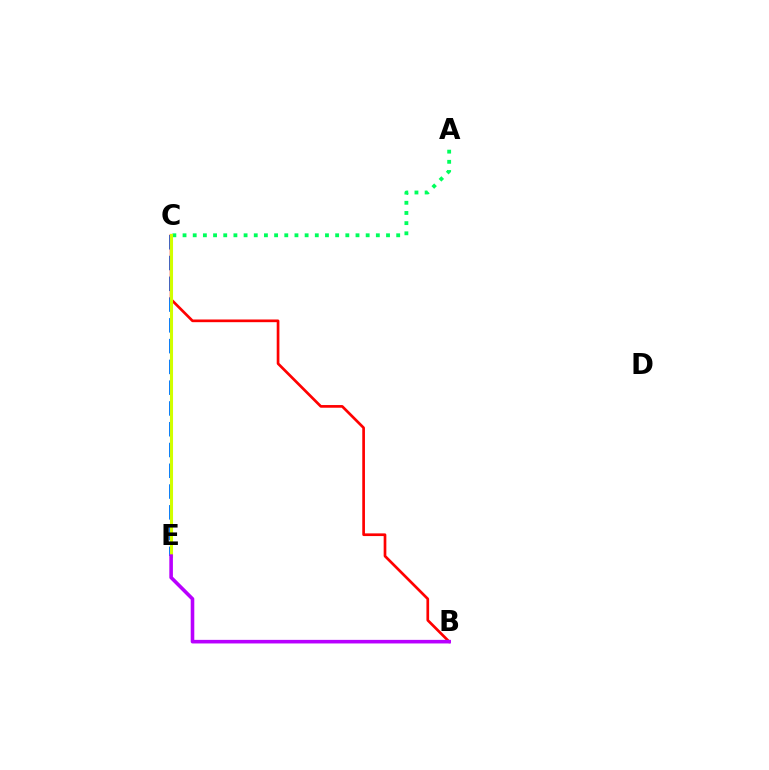{('C', 'E'): [{'color': '#0074ff', 'line_style': 'dashed', 'thickness': 2.82}, {'color': '#d1ff00', 'line_style': 'solid', 'thickness': 2.22}], ('B', 'C'): [{'color': '#ff0000', 'line_style': 'solid', 'thickness': 1.93}], ('A', 'C'): [{'color': '#00ff5c', 'line_style': 'dotted', 'thickness': 2.76}], ('B', 'E'): [{'color': '#b900ff', 'line_style': 'solid', 'thickness': 2.59}]}